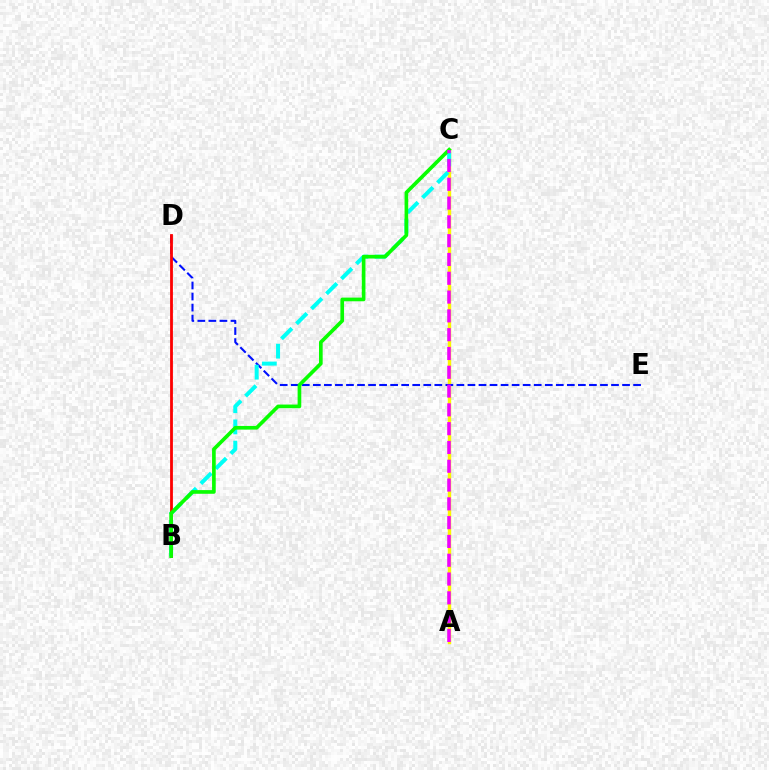{('A', 'C'): [{'color': '#fcf500', 'line_style': 'solid', 'thickness': 2.46}, {'color': '#ee00ff', 'line_style': 'dashed', 'thickness': 2.55}], ('D', 'E'): [{'color': '#0010ff', 'line_style': 'dashed', 'thickness': 1.5}], ('B', 'C'): [{'color': '#00fff6', 'line_style': 'dashed', 'thickness': 2.88}, {'color': '#08ff00', 'line_style': 'solid', 'thickness': 2.64}], ('B', 'D'): [{'color': '#ff0000', 'line_style': 'solid', 'thickness': 2.02}]}